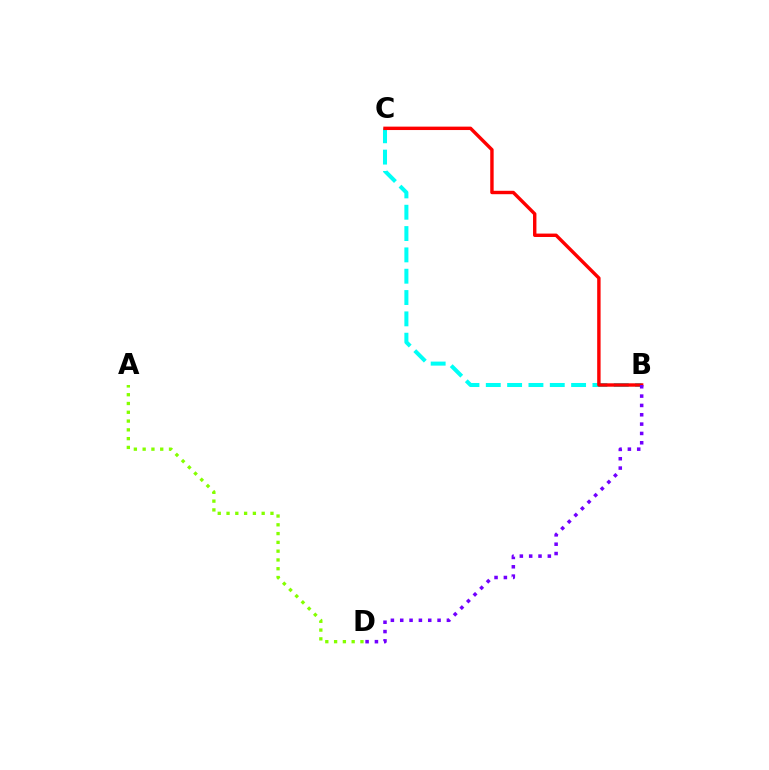{('A', 'D'): [{'color': '#84ff00', 'line_style': 'dotted', 'thickness': 2.39}], ('B', 'C'): [{'color': '#00fff6', 'line_style': 'dashed', 'thickness': 2.9}, {'color': '#ff0000', 'line_style': 'solid', 'thickness': 2.45}], ('B', 'D'): [{'color': '#7200ff', 'line_style': 'dotted', 'thickness': 2.54}]}